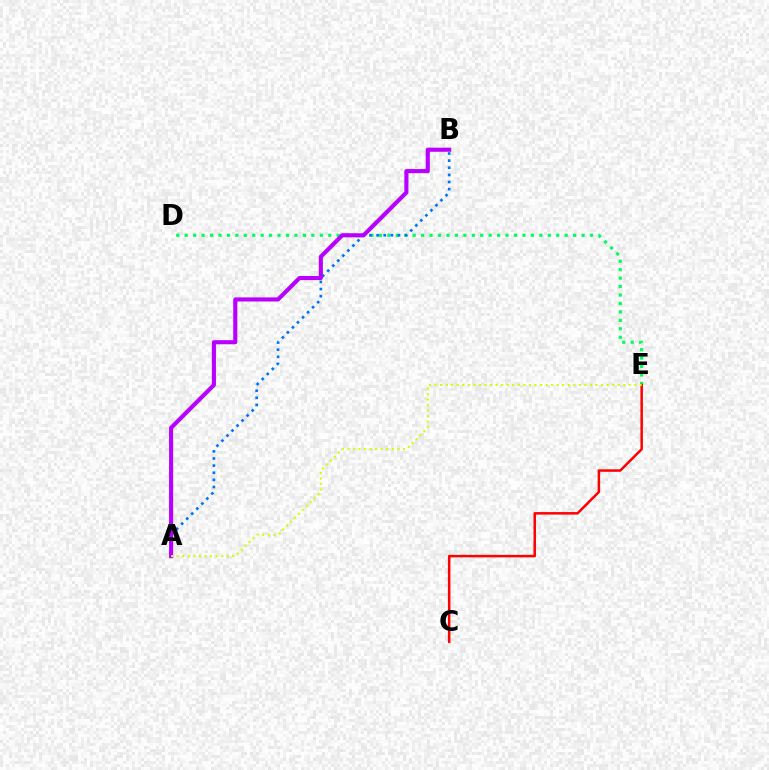{('D', 'E'): [{'color': '#00ff5c', 'line_style': 'dotted', 'thickness': 2.29}], ('C', 'E'): [{'color': '#ff0000', 'line_style': 'solid', 'thickness': 1.8}], ('A', 'B'): [{'color': '#0074ff', 'line_style': 'dotted', 'thickness': 1.94}, {'color': '#b900ff', 'line_style': 'solid', 'thickness': 2.96}], ('A', 'E'): [{'color': '#d1ff00', 'line_style': 'dotted', 'thickness': 1.51}]}